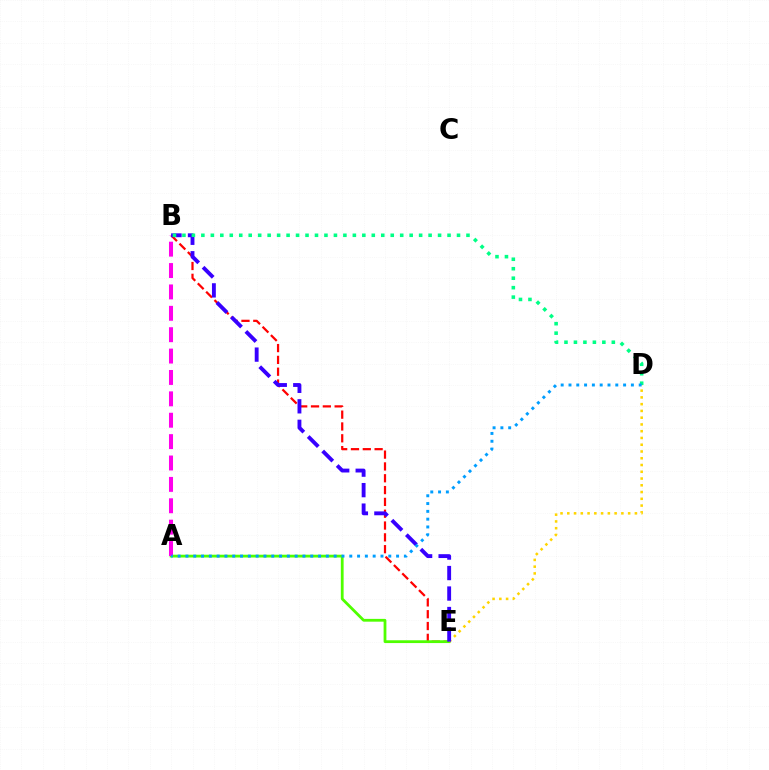{('B', 'E'): [{'color': '#ff0000', 'line_style': 'dashed', 'thickness': 1.61}, {'color': '#3700ff', 'line_style': 'dashed', 'thickness': 2.78}], ('A', 'E'): [{'color': '#4fff00', 'line_style': 'solid', 'thickness': 2.01}], ('D', 'E'): [{'color': '#ffd500', 'line_style': 'dotted', 'thickness': 1.84}], ('A', 'B'): [{'color': '#ff00ed', 'line_style': 'dashed', 'thickness': 2.91}], ('B', 'D'): [{'color': '#00ff86', 'line_style': 'dotted', 'thickness': 2.57}], ('A', 'D'): [{'color': '#009eff', 'line_style': 'dotted', 'thickness': 2.12}]}